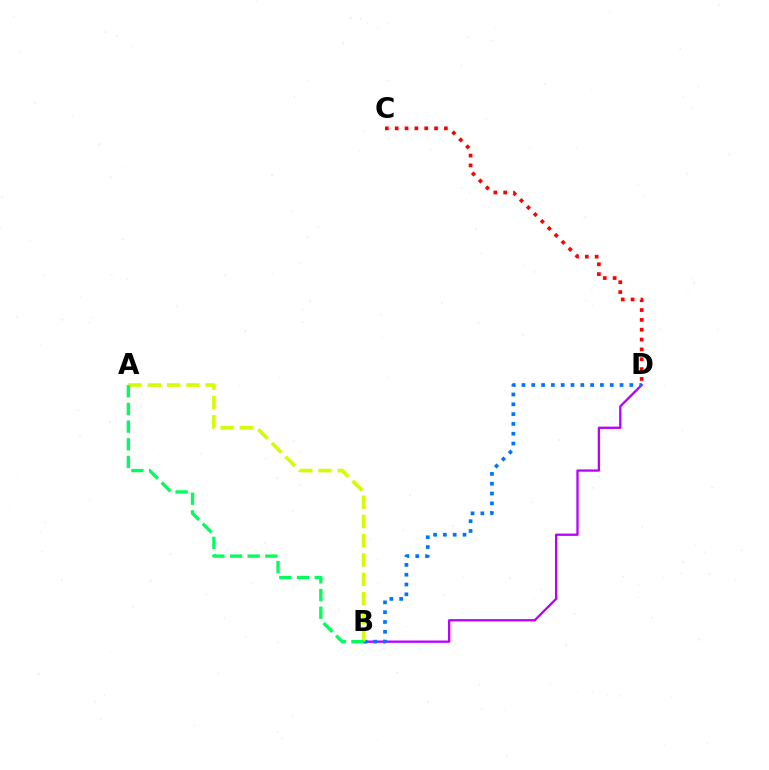{('B', 'D'): [{'color': '#b900ff', 'line_style': 'solid', 'thickness': 1.67}, {'color': '#0074ff', 'line_style': 'dotted', 'thickness': 2.66}], ('C', 'D'): [{'color': '#ff0000', 'line_style': 'dotted', 'thickness': 2.67}], ('A', 'B'): [{'color': '#d1ff00', 'line_style': 'dashed', 'thickness': 2.62}, {'color': '#00ff5c', 'line_style': 'dashed', 'thickness': 2.4}]}